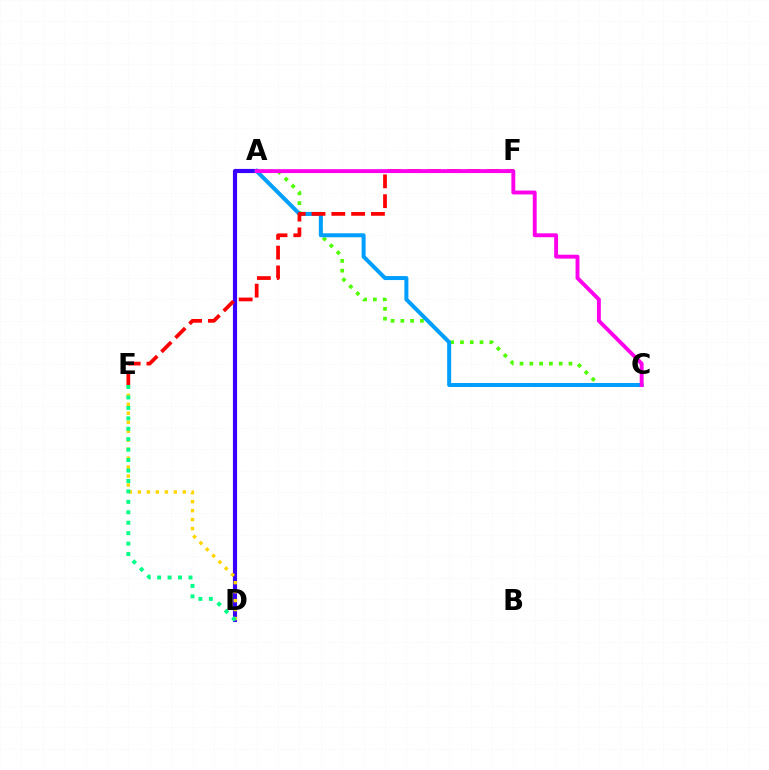{('A', 'D'): [{'color': '#3700ff', 'line_style': 'solid', 'thickness': 2.99}], ('A', 'C'): [{'color': '#4fff00', 'line_style': 'dotted', 'thickness': 2.66}, {'color': '#009eff', 'line_style': 'solid', 'thickness': 2.88}, {'color': '#ff00ed', 'line_style': 'solid', 'thickness': 2.8}], ('D', 'E'): [{'color': '#ffd500', 'line_style': 'dotted', 'thickness': 2.44}, {'color': '#00ff86', 'line_style': 'dotted', 'thickness': 2.84}], ('E', 'F'): [{'color': '#ff0000', 'line_style': 'dashed', 'thickness': 2.69}]}